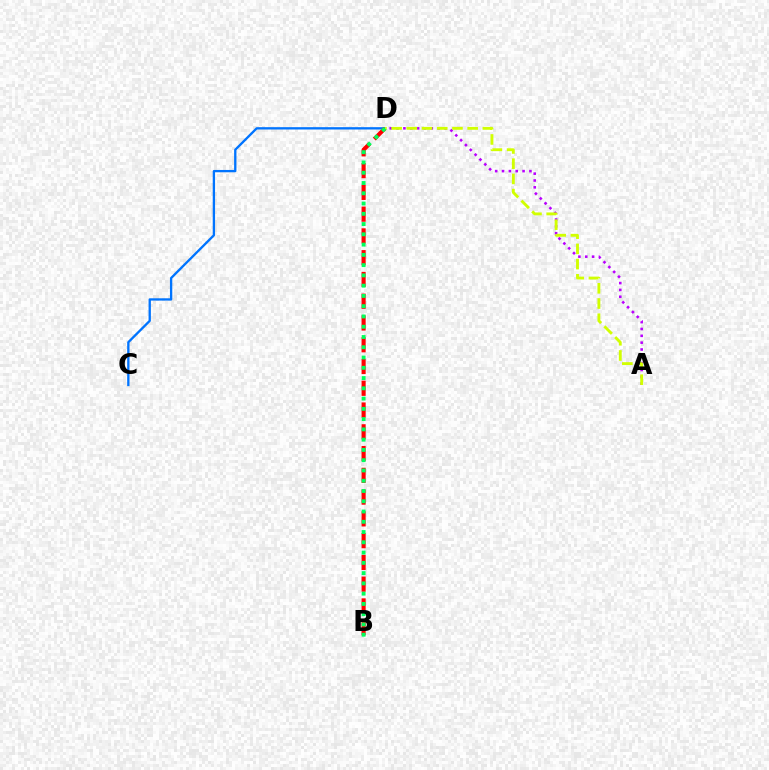{('C', 'D'): [{'color': '#0074ff', 'line_style': 'solid', 'thickness': 1.67}], ('A', 'D'): [{'color': '#b900ff', 'line_style': 'dotted', 'thickness': 1.86}, {'color': '#d1ff00', 'line_style': 'dashed', 'thickness': 2.07}], ('B', 'D'): [{'color': '#ff0000', 'line_style': 'dashed', 'thickness': 2.96}, {'color': '#00ff5c', 'line_style': 'dotted', 'thickness': 2.79}]}